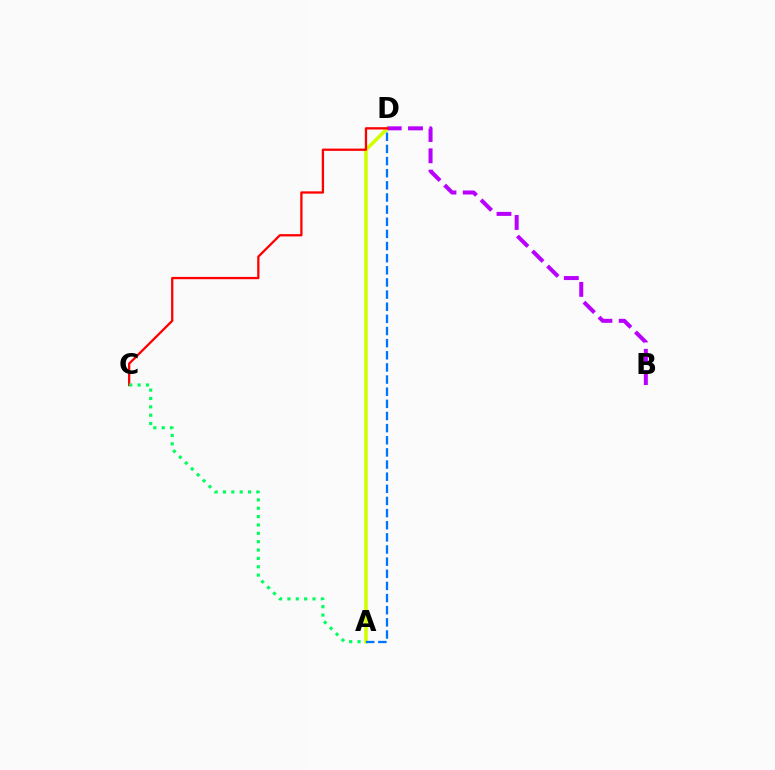{('A', 'D'): [{'color': '#d1ff00', 'line_style': 'solid', 'thickness': 2.54}, {'color': '#0074ff', 'line_style': 'dashed', 'thickness': 1.65}], ('B', 'D'): [{'color': '#b900ff', 'line_style': 'dashed', 'thickness': 2.89}], ('C', 'D'): [{'color': '#ff0000', 'line_style': 'solid', 'thickness': 1.65}], ('A', 'C'): [{'color': '#00ff5c', 'line_style': 'dotted', 'thickness': 2.27}]}